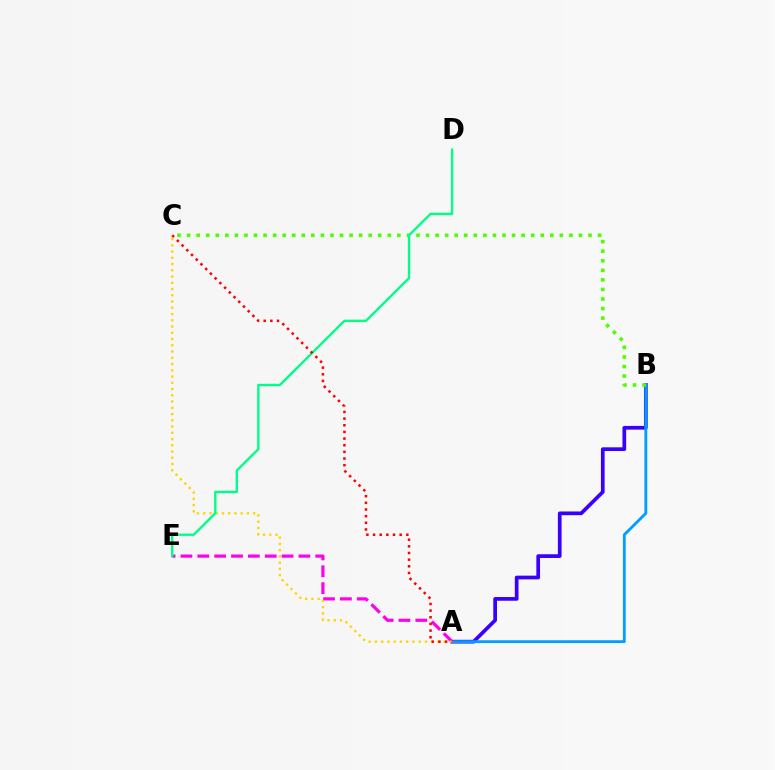{('A', 'B'): [{'color': '#3700ff', 'line_style': 'solid', 'thickness': 2.67}, {'color': '#009eff', 'line_style': 'solid', 'thickness': 2.04}], ('A', 'E'): [{'color': '#ff00ed', 'line_style': 'dashed', 'thickness': 2.29}], ('B', 'C'): [{'color': '#4fff00', 'line_style': 'dotted', 'thickness': 2.6}], ('A', 'C'): [{'color': '#ffd500', 'line_style': 'dotted', 'thickness': 1.7}, {'color': '#ff0000', 'line_style': 'dotted', 'thickness': 1.81}], ('D', 'E'): [{'color': '#00ff86', 'line_style': 'solid', 'thickness': 1.71}]}